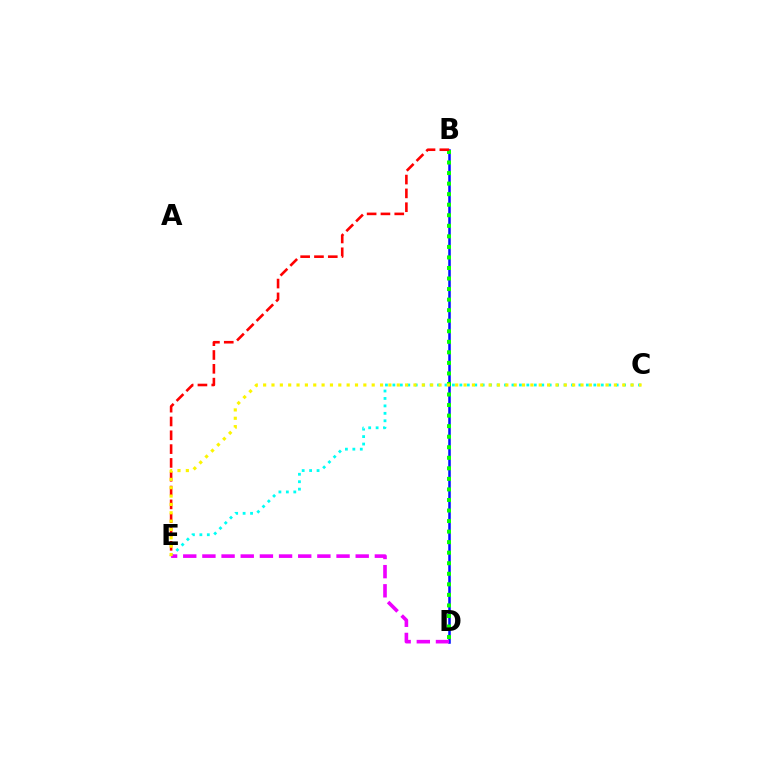{('C', 'E'): [{'color': '#00fff6', 'line_style': 'dotted', 'thickness': 2.02}, {'color': '#fcf500', 'line_style': 'dotted', 'thickness': 2.27}], ('B', 'D'): [{'color': '#0010ff', 'line_style': 'solid', 'thickness': 1.82}, {'color': '#08ff00', 'line_style': 'dotted', 'thickness': 2.86}], ('B', 'E'): [{'color': '#ff0000', 'line_style': 'dashed', 'thickness': 1.88}], ('D', 'E'): [{'color': '#ee00ff', 'line_style': 'dashed', 'thickness': 2.6}]}